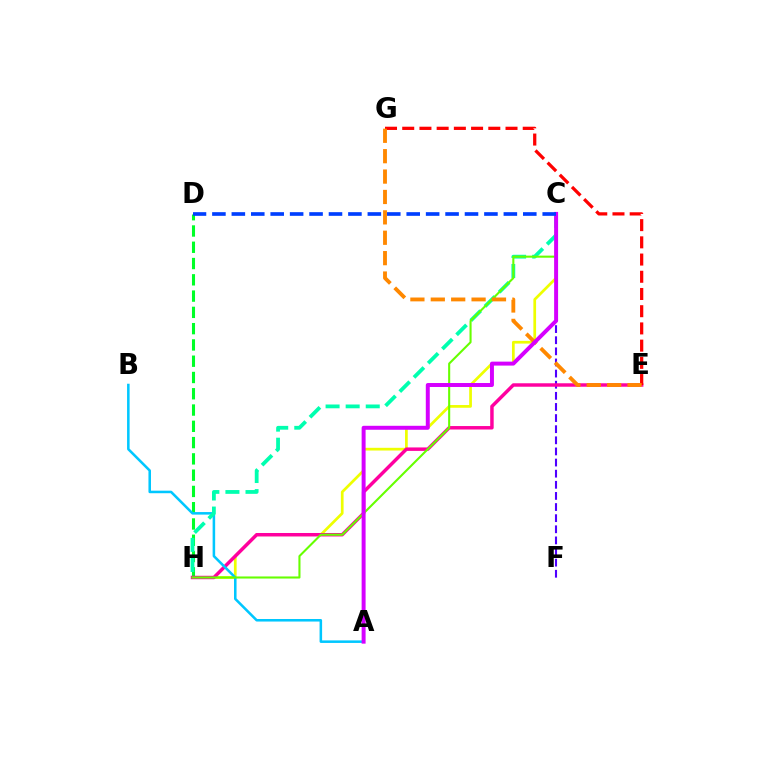{('C', 'H'): [{'color': '#eeff00', 'line_style': 'solid', 'thickness': 1.96}, {'color': '#00ffaf', 'line_style': 'dashed', 'thickness': 2.73}, {'color': '#66ff00', 'line_style': 'solid', 'thickness': 1.5}], ('C', 'F'): [{'color': '#4f00ff', 'line_style': 'dashed', 'thickness': 1.51}], ('D', 'H'): [{'color': '#00ff27', 'line_style': 'dashed', 'thickness': 2.21}], ('E', 'H'): [{'color': '#ff00a0', 'line_style': 'solid', 'thickness': 2.49}], ('A', 'B'): [{'color': '#00c7ff', 'line_style': 'solid', 'thickness': 1.83}], ('E', 'G'): [{'color': '#ff0000', 'line_style': 'dashed', 'thickness': 2.34}, {'color': '#ff8800', 'line_style': 'dashed', 'thickness': 2.77}], ('A', 'C'): [{'color': '#d600ff', 'line_style': 'solid', 'thickness': 2.85}], ('C', 'D'): [{'color': '#003fff', 'line_style': 'dashed', 'thickness': 2.64}]}